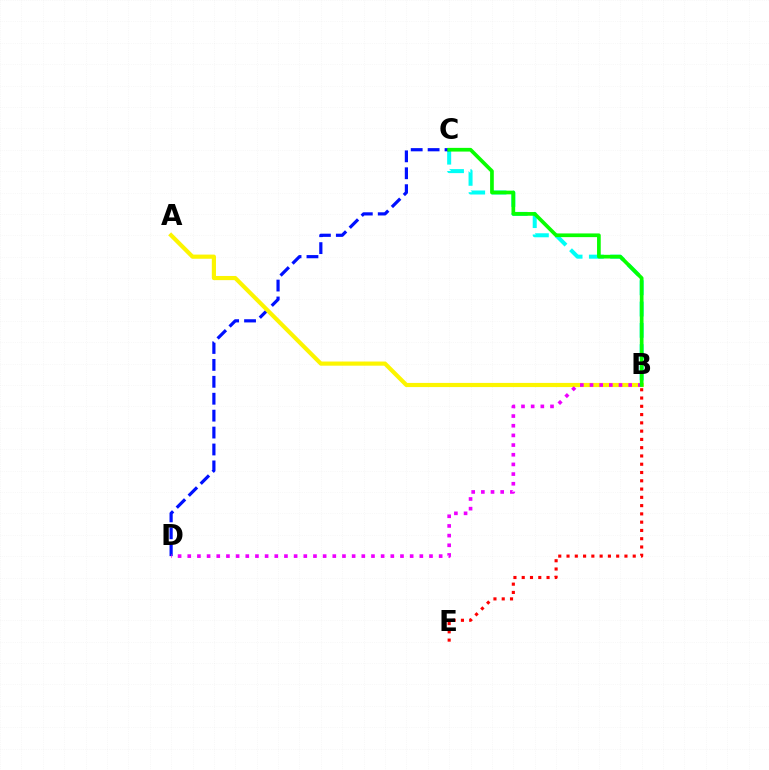{('B', 'C'): [{'color': '#00fff6', 'line_style': 'dashed', 'thickness': 2.89}, {'color': '#08ff00', 'line_style': 'solid', 'thickness': 2.66}], ('C', 'D'): [{'color': '#0010ff', 'line_style': 'dashed', 'thickness': 2.3}], ('A', 'B'): [{'color': '#fcf500', 'line_style': 'solid', 'thickness': 2.99}], ('B', 'E'): [{'color': '#ff0000', 'line_style': 'dotted', 'thickness': 2.25}], ('B', 'D'): [{'color': '#ee00ff', 'line_style': 'dotted', 'thickness': 2.63}]}